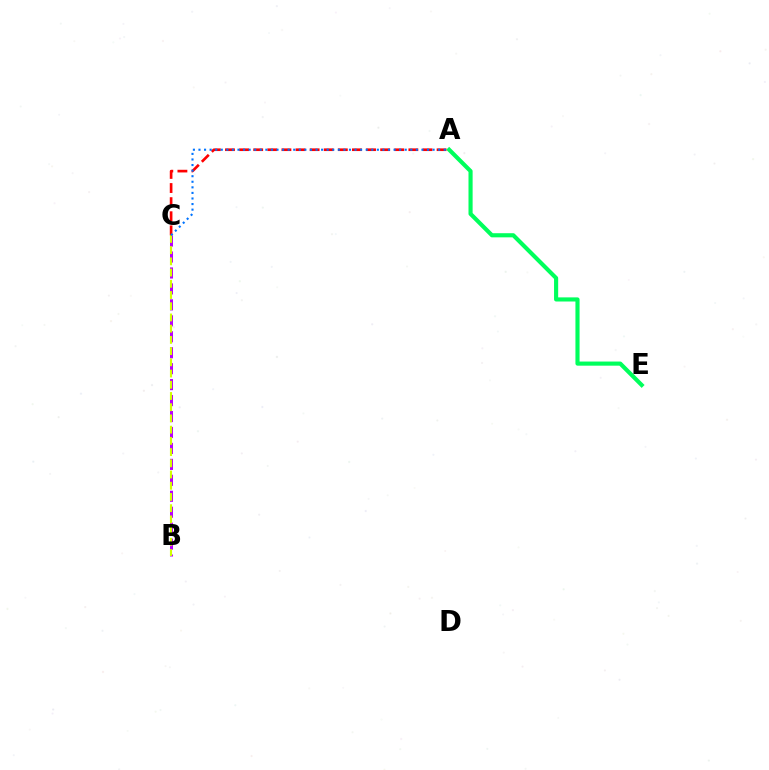{('B', 'C'): [{'color': '#b900ff', 'line_style': 'dashed', 'thickness': 2.17}, {'color': '#d1ff00', 'line_style': 'dashed', 'thickness': 1.52}], ('A', 'C'): [{'color': '#ff0000', 'line_style': 'dashed', 'thickness': 1.92}, {'color': '#0074ff', 'line_style': 'dotted', 'thickness': 1.51}], ('A', 'E'): [{'color': '#00ff5c', 'line_style': 'solid', 'thickness': 2.97}]}